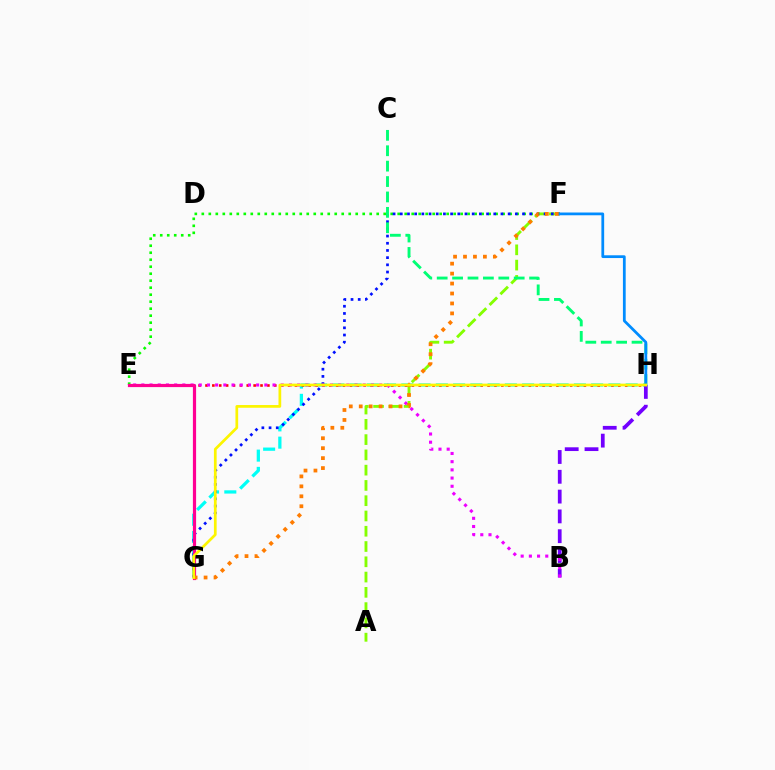{('E', 'F'): [{'color': '#08ff00', 'line_style': 'dotted', 'thickness': 1.9}], ('A', 'F'): [{'color': '#84ff00', 'line_style': 'dashed', 'thickness': 2.07}], ('G', 'H'): [{'color': '#00fff6', 'line_style': 'dashed', 'thickness': 2.34}, {'color': '#fcf500', 'line_style': 'solid', 'thickness': 1.96}], ('F', 'G'): [{'color': '#0010ff', 'line_style': 'dotted', 'thickness': 1.95}, {'color': '#ff7c00', 'line_style': 'dotted', 'thickness': 2.7}], ('B', 'H'): [{'color': '#7200ff', 'line_style': 'dashed', 'thickness': 2.69}], ('C', 'H'): [{'color': '#00ff74', 'line_style': 'dashed', 'thickness': 2.09}], ('E', 'H'): [{'color': '#ff0000', 'line_style': 'dotted', 'thickness': 1.87}], ('F', 'H'): [{'color': '#008cff', 'line_style': 'solid', 'thickness': 1.99}], ('B', 'E'): [{'color': '#ee00ff', 'line_style': 'dotted', 'thickness': 2.23}], ('E', 'G'): [{'color': '#ff0094', 'line_style': 'solid', 'thickness': 2.3}]}